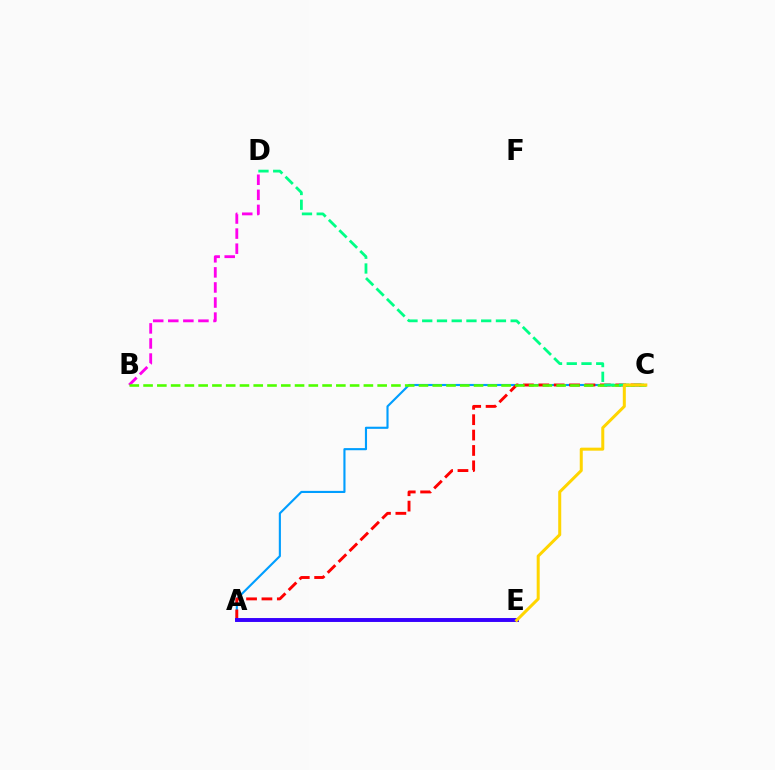{('B', 'D'): [{'color': '#ff00ed', 'line_style': 'dashed', 'thickness': 2.05}], ('A', 'C'): [{'color': '#009eff', 'line_style': 'solid', 'thickness': 1.53}, {'color': '#ff0000', 'line_style': 'dashed', 'thickness': 2.09}], ('B', 'C'): [{'color': '#4fff00', 'line_style': 'dashed', 'thickness': 1.87}], ('C', 'D'): [{'color': '#00ff86', 'line_style': 'dashed', 'thickness': 2.0}], ('A', 'E'): [{'color': '#3700ff', 'line_style': 'solid', 'thickness': 2.82}], ('C', 'E'): [{'color': '#ffd500', 'line_style': 'solid', 'thickness': 2.17}]}